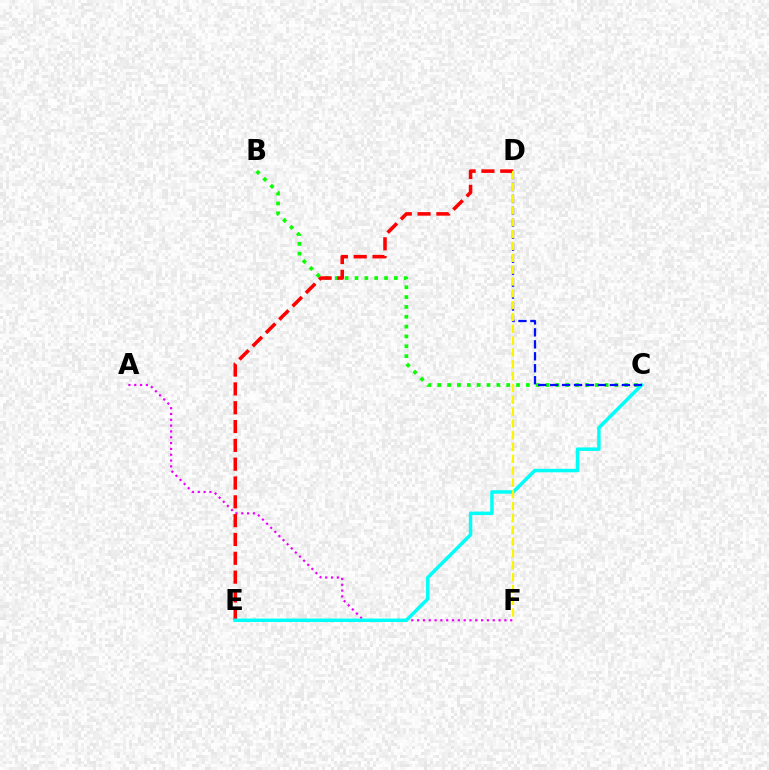{('A', 'F'): [{'color': '#ee00ff', 'line_style': 'dotted', 'thickness': 1.58}], ('B', 'C'): [{'color': '#08ff00', 'line_style': 'dotted', 'thickness': 2.67}], ('D', 'E'): [{'color': '#ff0000', 'line_style': 'dashed', 'thickness': 2.56}], ('C', 'E'): [{'color': '#00fff6', 'line_style': 'solid', 'thickness': 2.5}], ('C', 'D'): [{'color': '#0010ff', 'line_style': 'dashed', 'thickness': 1.62}], ('D', 'F'): [{'color': '#fcf500', 'line_style': 'dashed', 'thickness': 1.61}]}